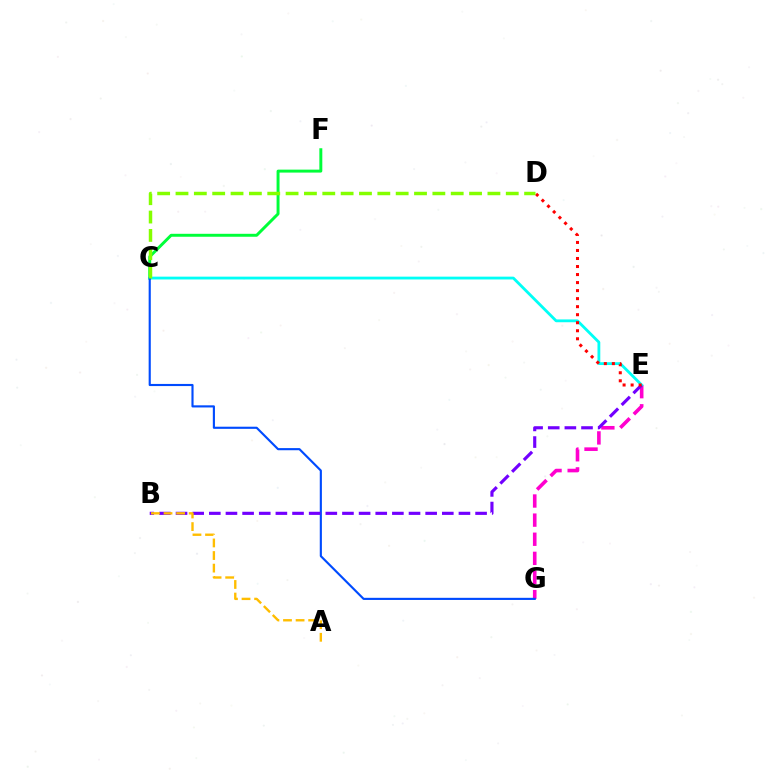{('C', 'F'): [{'color': '#00ff39', 'line_style': 'solid', 'thickness': 2.13}], ('E', 'G'): [{'color': '#ff00cf', 'line_style': 'dashed', 'thickness': 2.6}], ('C', 'E'): [{'color': '#00fff6', 'line_style': 'solid', 'thickness': 2.02}], ('C', 'G'): [{'color': '#004bff', 'line_style': 'solid', 'thickness': 1.54}], ('B', 'E'): [{'color': '#7200ff', 'line_style': 'dashed', 'thickness': 2.26}], ('A', 'B'): [{'color': '#ffbd00', 'line_style': 'dashed', 'thickness': 1.71}], ('D', 'E'): [{'color': '#ff0000', 'line_style': 'dotted', 'thickness': 2.18}], ('C', 'D'): [{'color': '#84ff00', 'line_style': 'dashed', 'thickness': 2.49}]}